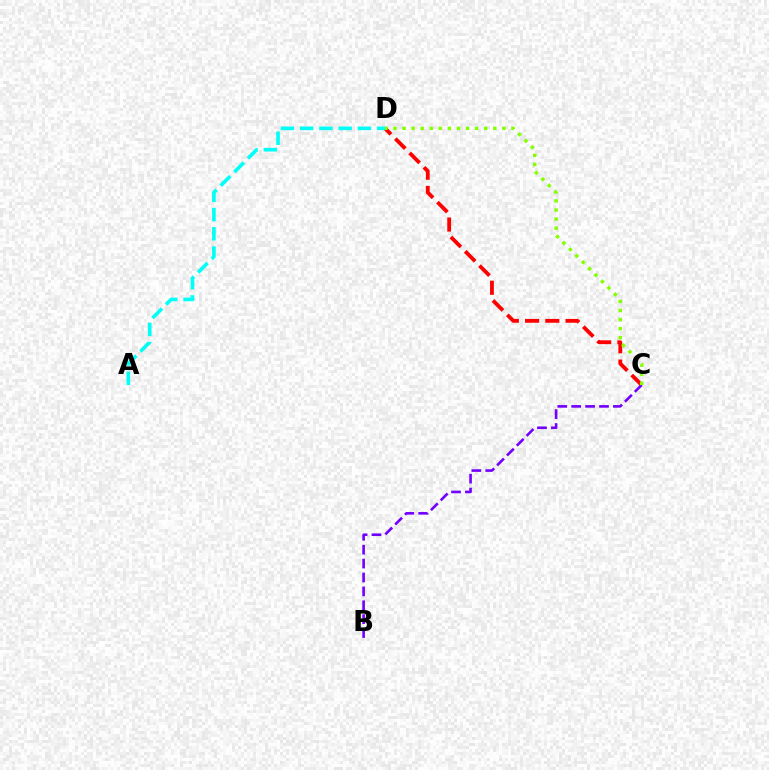{('C', 'D'): [{'color': '#ff0000', 'line_style': 'dashed', 'thickness': 2.75}, {'color': '#84ff00', 'line_style': 'dotted', 'thickness': 2.47}], ('A', 'D'): [{'color': '#00fff6', 'line_style': 'dashed', 'thickness': 2.61}], ('B', 'C'): [{'color': '#7200ff', 'line_style': 'dashed', 'thickness': 1.89}]}